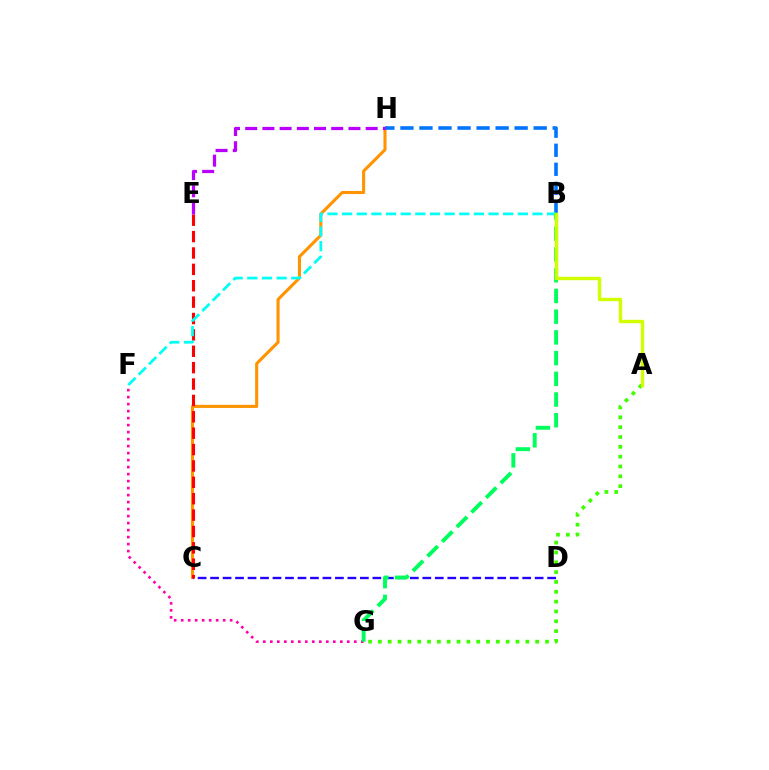{('C', 'H'): [{'color': '#ff9400', 'line_style': 'solid', 'thickness': 2.23}], ('B', 'H'): [{'color': '#0074ff', 'line_style': 'dashed', 'thickness': 2.59}], ('C', 'D'): [{'color': '#2500ff', 'line_style': 'dashed', 'thickness': 1.7}], ('C', 'E'): [{'color': '#ff0000', 'line_style': 'dashed', 'thickness': 2.23}], ('F', 'G'): [{'color': '#ff00ac', 'line_style': 'dotted', 'thickness': 1.9}], ('B', 'F'): [{'color': '#00fff6', 'line_style': 'dashed', 'thickness': 1.99}], ('B', 'G'): [{'color': '#00ff5c', 'line_style': 'dashed', 'thickness': 2.81}], ('A', 'G'): [{'color': '#3dff00', 'line_style': 'dotted', 'thickness': 2.67}], ('E', 'H'): [{'color': '#b900ff', 'line_style': 'dashed', 'thickness': 2.34}], ('A', 'B'): [{'color': '#d1ff00', 'line_style': 'solid', 'thickness': 2.46}]}